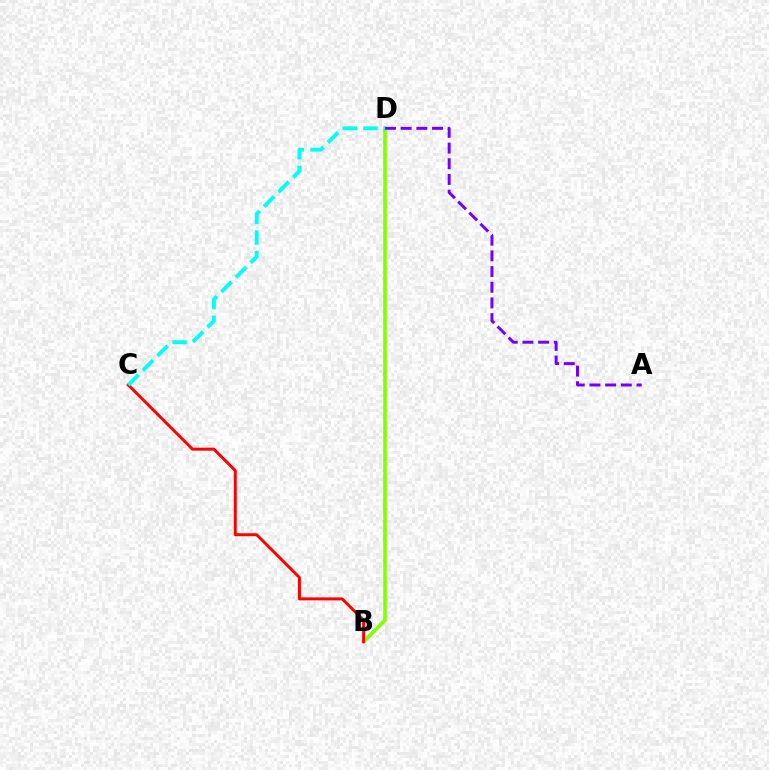{('B', 'D'): [{'color': '#84ff00', 'line_style': 'solid', 'thickness': 2.62}], ('A', 'D'): [{'color': '#7200ff', 'line_style': 'dashed', 'thickness': 2.13}], ('B', 'C'): [{'color': '#ff0000', 'line_style': 'solid', 'thickness': 2.13}], ('C', 'D'): [{'color': '#00fff6', 'line_style': 'dashed', 'thickness': 2.8}]}